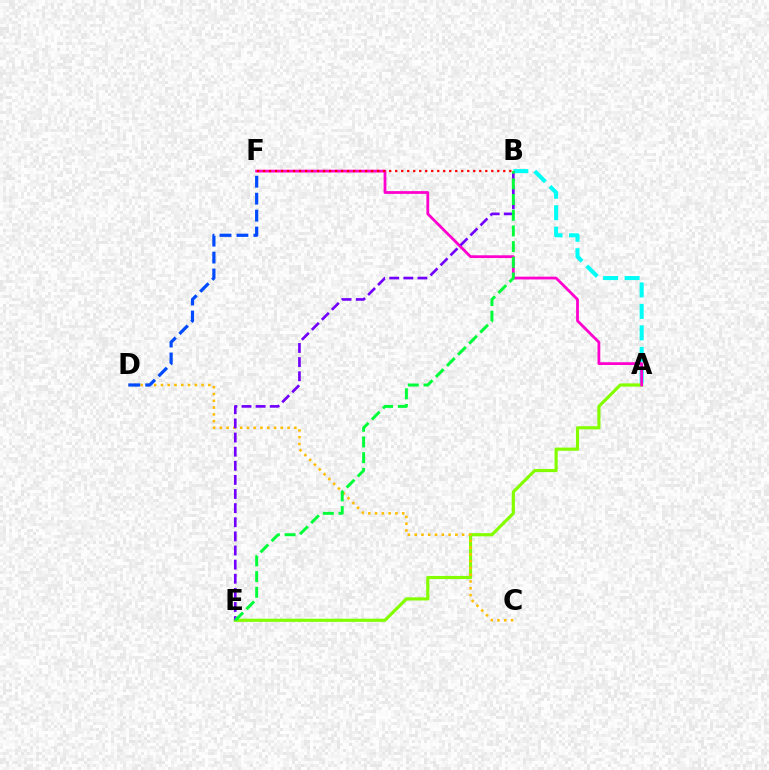{('A', 'B'): [{'color': '#00fff6', 'line_style': 'dashed', 'thickness': 2.92}], ('A', 'E'): [{'color': '#84ff00', 'line_style': 'solid', 'thickness': 2.28}], ('C', 'D'): [{'color': '#ffbd00', 'line_style': 'dotted', 'thickness': 1.84}], ('A', 'F'): [{'color': '#ff00cf', 'line_style': 'solid', 'thickness': 2.0}], ('D', 'F'): [{'color': '#004bff', 'line_style': 'dashed', 'thickness': 2.3}], ('B', 'E'): [{'color': '#7200ff', 'line_style': 'dashed', 'thickness': 1.92}, {'color': '#00ff39', 'line_style': 'dashed', 'thickness': 2.13}], ('B', 'F'): [{'color': '#ff0000', 'line_style': 'dotted', 'thickness': 1.63}]}